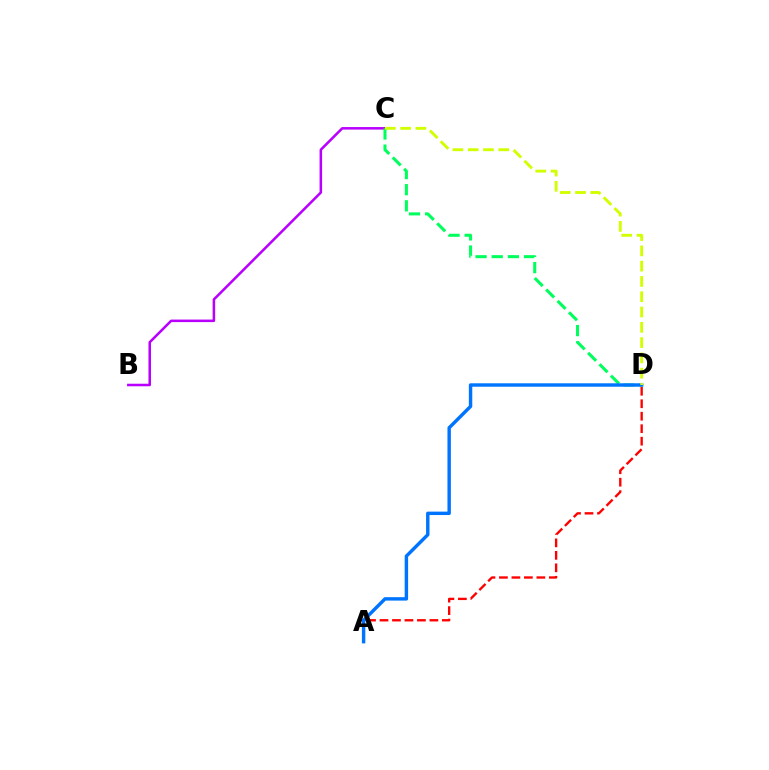{('B', 'C'): [{'color': '#b900ff', 'line_style': 'solid', 'thickness': 1.83}], ('A', 'D'): [{'color': '#ff0000', 'line_style': 'dashed', 'thickness': 1.69}, {'color': '#0074ff', 'line_style': 'solid', 'thickness': 2.46}], ('C', 'D'): [{'color': '#00ff5c', 'line_style': 'dashed', 'thickness': 2.19}, {'color': '#d1ff00', 'line_style': 'dashed', 'thickness': 2.08}]}